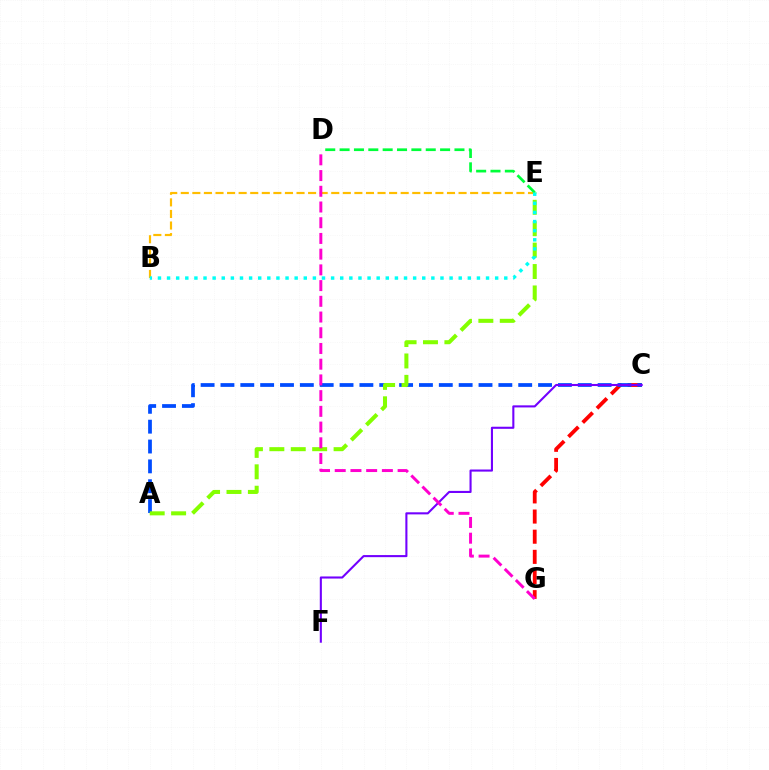{('C', 'G'): [{'color': '#ff0000', 'line_style': 'dashed', 'thickness': 2.74}], ('A', 'C'): [{'color': '#004bff', 'line_style': 'dashed', 'thickness': 2.7}], ('C', 'F'): [{'color': '#7200ff', 'line_style': 'solid', 'thickness': 1.51}], ('A', 'E'): [{'color': '#84ff00', 'line_style': 'dashed', 'thickness': 2.91}], ('B', 'E'): [{'color': '#ffbd00', 'line_style': 'dashed', 'thickness': 1.57}, {'color': '#00fff6', 'line_style': 'dotted', 'thickness': 2.48}], ('D', 'G'): [{'color': '#ff00cf', 'line_style': 'dashed', 'thickness': 2.14}], ('D', 'E'): [{'color': '#00ff39', 'line_style': 'dashed', 'thickness': 1.95}]}